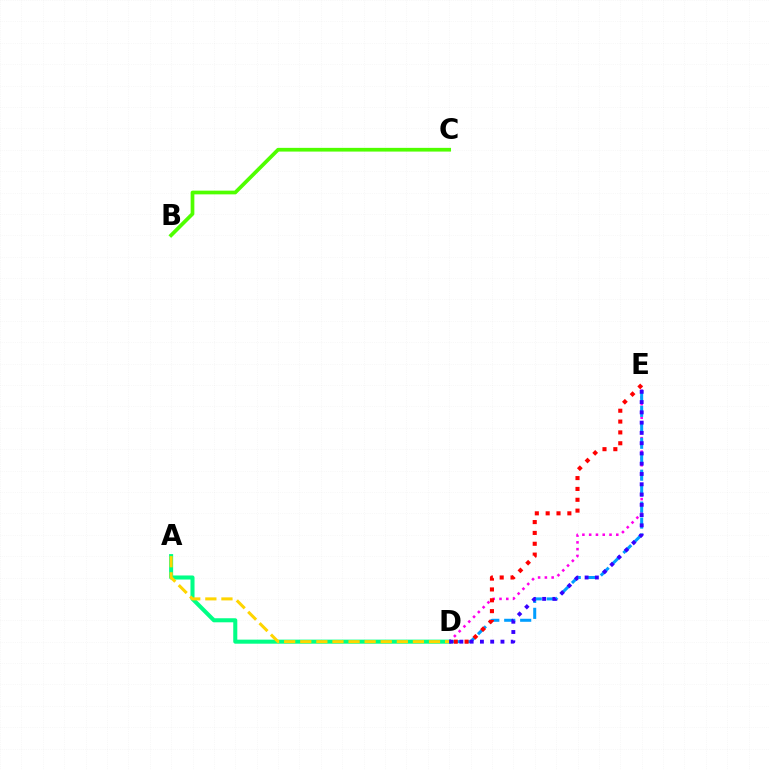{('D', 'E'): [{'color': '#ff00ed', 'line_style': 'dotted', 'thickness': 1.84}, {'color': '#009eff', 'line_style': 'dashed', 'thickness': 2.17}, {'color': '#ff0000', 'line_style': 'dotted', 'thickness': 2.95}, {'color': '#3700ff', 'line_style': 'dotted', 'thickness': 2.79}], ('A', 'D'): [{'color': '#00ff86', 'line_style': 'solid', 'thickness': 2.92}, {'color': '#ffd500', 'line_style': 'dashed', 'thickness': 2.19}], ('B', 'C'): [{'color': '#4fff00', 'line_style': 'solid', 'thickness': 2.67}]}